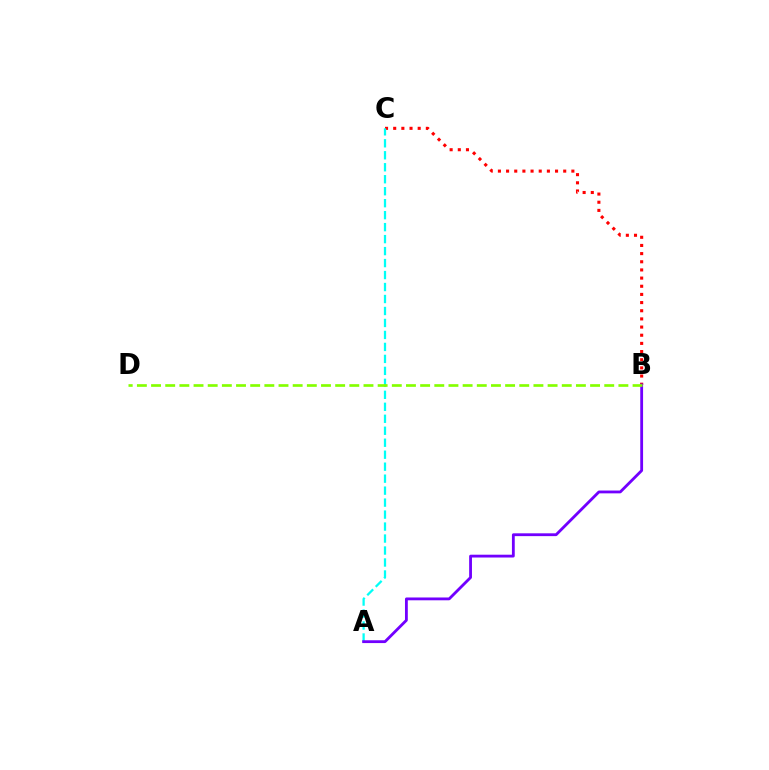{('B', 'C'): [{'color': '#ff0000', 'line_style': 'dotted', 'thickness': 2.22}], ('A', 'C'): [{'color': '#00fff6', 'line_style': 'dashed', 'thickness': 1.63}], ('A', 'B'): [{'color': '#7200ff', 'line_style': 'solid', 'thickness': 2.03}], ('B', 'D'): [{'color': '#84ff00', 'line_style': 'dashed', 'thickness': 1.92}]}